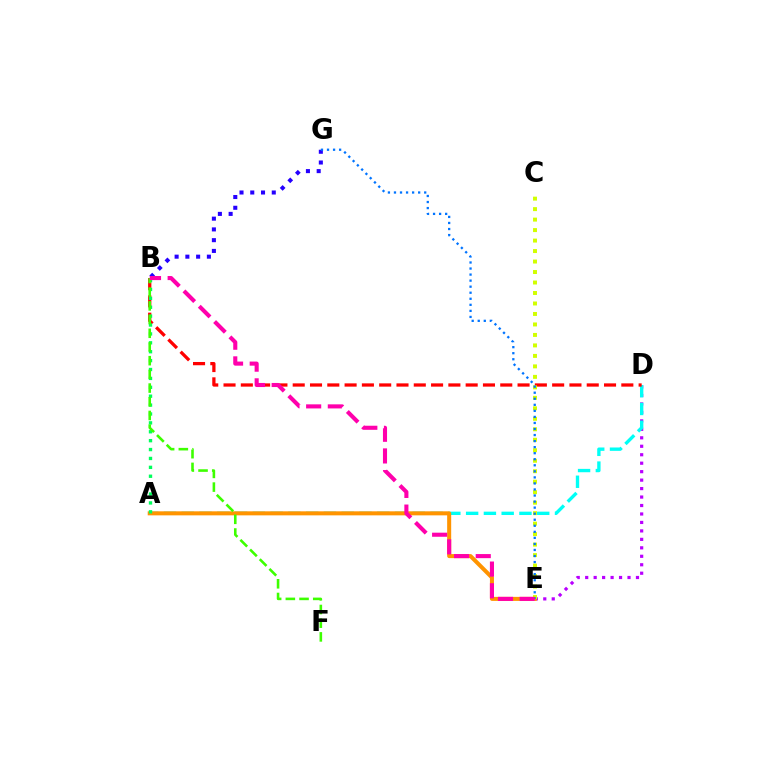{('D', 'E'): [{'color': '#b900ff', 'line_style': 'dotted', 'thickness': 2.3}], ('B', 'G'): [{'color': '#2500ff', 'line_style': 'dotted', 'thickness': 2.92}], ('A', 'D'): [{'color': '#00fff6', 'line_style': 'dashed', 'thickness': 2.41}], ('A', 'E'): [{'color': '#ff9400', 'line_style': 'solid', 'thickness': 2.9}], ('B', 'D'): [{'color': '#ff0000', 'line_style': 'dashed', 'thickness': 2.35}], ('A', 'B'): [{'color': '#00ff5c', 'line_style': 'dotted', 'thickness': 2.42}], ('C', 'E'): [{'color': '#d1ff00', 'line_style': 'dotted', 'thickness': 2.85}], ('B', 'F'): [{'color': '#3dff00', 'line_style': 'dashed', 'thickness': 1.86}], ('E', 'G'): [{'color': '#0074ff', 'line_style': 'dotted', 'thickness': 1.64}], ('B', 'E'): [{'color': '#ff00ac', 'line_style': 'dashed', 'thickness': 2.94}]}